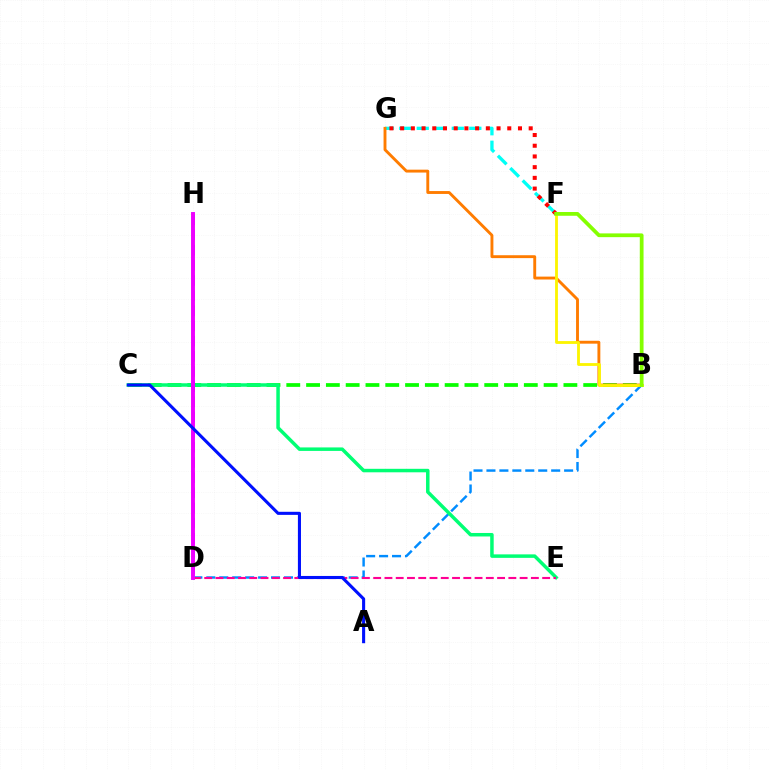{('F', 'G'): [{'color': '#00fff6', 'line_style': 'dashed', 'thickness': 2.38}, {'color': '#ff0000', 'line_style': 'dotted', 'thickness': 2.91}], ('B', 'D'): [{'color': '#008cff', 'line_style': 'dashed', 'thickness': 1.76}], ('B', 'C'): [{'color': '#08ff00', 'line_style': 'dashed', 'thickness': 2.69}], ('C', 'E'): [{'color': '#00ff74', 'line_style': 'solid', 'thickness': 2.51}], ('D', 'H'): [{'color': '#7200ff', 'line_style': 'dashed', 'thickness': 2.06}, {'color': '#ee00ff', 'line_style': 'solid', 'thickness': 2.82}], ('D', 'E'): [{'color': '#ff0094', 'line_style': 'dashed', 'thickness': 1.53}], ('A', 'C'): [{'color': '#0010ff', 'line_style': 'solid', 'thickness': 2.22}], ('B', 'G'): [{'color': '#ff7c00', 'line_style': 'solid', 'thickness': 2.08}], ('B', 'F'): [{'color': '#fcf500', 'line_style': 'solid', 'thickness': 2.03}, {'color': '#84ff00', 'line_style': 'solid', 'thickness': 2.71}]}